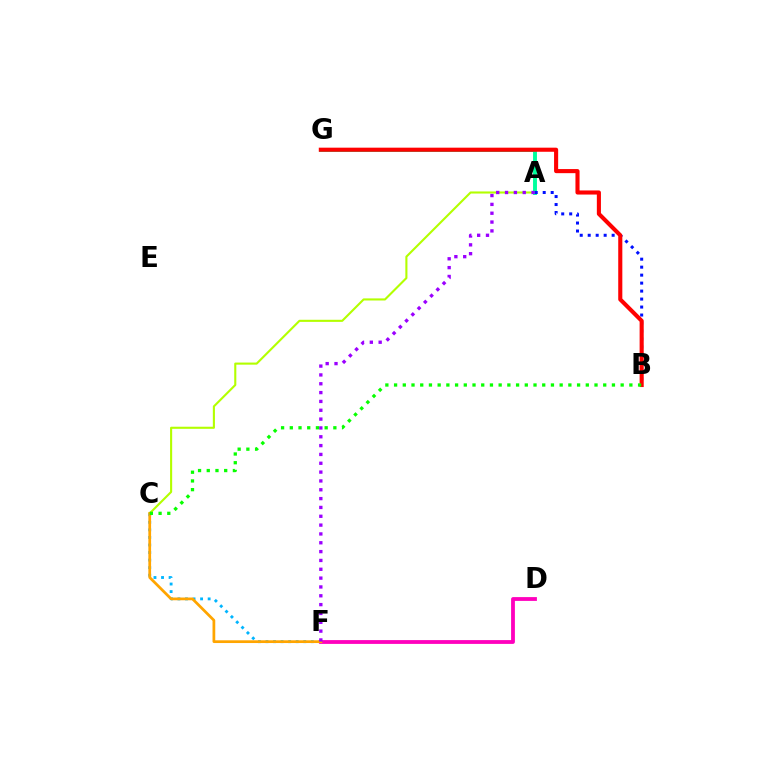{('C', 'F'): [{'color': '#00b5ff', 'line_style': 'dotted', 'thickness': 2.05}, {'color': '#ffa500', 'line_style': 'solid', 'thickness': 1.97}], ('A', 'C'): [{'color': '#b3ff00', 'line_style': 'solid', 'thickness': 1.51}], ('D', 'F'): [{'color': '#ff00bd', 'line_style': 'solid', 'thickness': 2.74}], ('A', 'G'): [{'color': '#00ff9d', 'line_style': 'solid', 'thickness': 2.81}], ('A', 'B'): [{'color': '#0010ff', 'line_style': 'dotted', 'thickness': 2.17}], ('A', 'F'): [{'color': '#9b00ff', 'line_style': 'dotted', 'thickness': 2.4}], ('B', 'G'): [{'color': '#ff0000', 'line_style': 'solid', 'thickness': 2.95}], ('B', 'C'): [{'color': '#08ff00', 'line_style': 'dotted', 'thickness': 2.37}]}